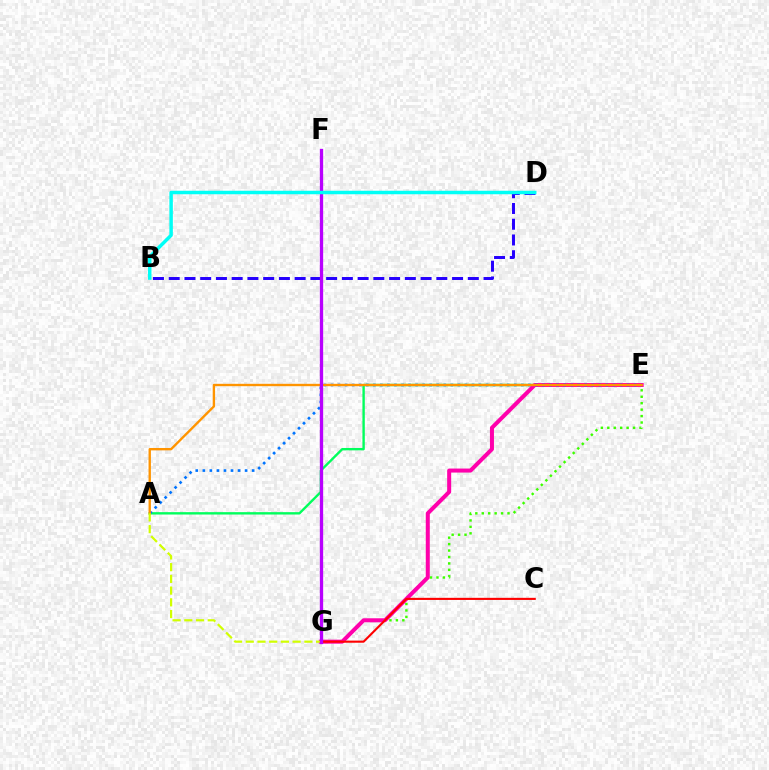{('A', 'E'): [{'color': '#00ff5c', 'line_style': 'solid', 'thickness': 1.71}, {'color': '#0074ff', 'line_style': 'dotted', 'thickness': 1.91}, {'color': '#ff9400', 'line_style': 'solid', 'thickness': 1.71}], ('B', 'D'): [{'color': '#2500ff', 'line_style': 'dashed', 'thickness': 2.14}, {'color': '#00fff6', 'line_style': 'solid', 'thickness': 2.51}], ('E', 'G'): [{'color': '#3dff00', 'line_style': 'dotted', 'thickness': 1.75}, {'color': '#ff00ac', 'line_style': 'solid', 'thickness': 2.89}], ('C', 'G'): [{'color': '#ff0000', 'line_style': 'solid', 'thickness': 1.52}], ('A', 'G'): [{'color': '#d1ff00', 'line_style': 'dashed', 'thickness': 1.59}], ('F', 'G'): [{'color': '#b900ff', 'line_style': 'solid', 'thickness': 2.38}]}